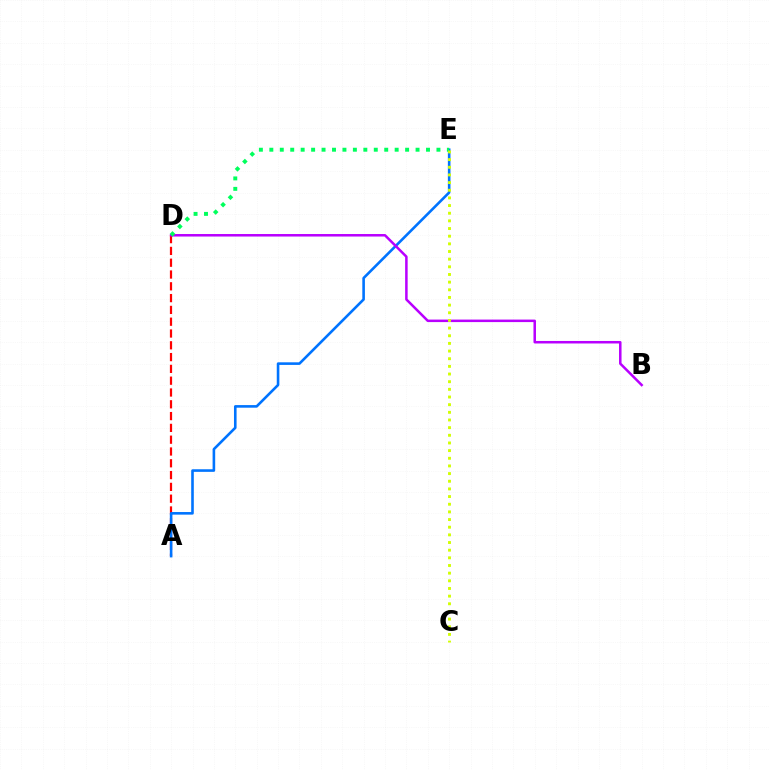{('A', 'D'): [{'color': '#ff0000', 'line_style': 'dashed', 'thickness': 1.6}], ('A', 'E'): [{'color': '#0074ff', 'line_style': 'solid', 'thickness': 1.87}], ('B', 'D'): [{'color': '#b900ff', 'line_style': 'solid', 'thickness': 1.81}], ('D', 'E'): [{'color': '#00ff5c', 'line_style': 'dotted', 'thickness': 2.84}], ('C', 'E'): [{'color': '#d1ff00', 'line_style': 'dotted', 'thickness': 2.08}]}